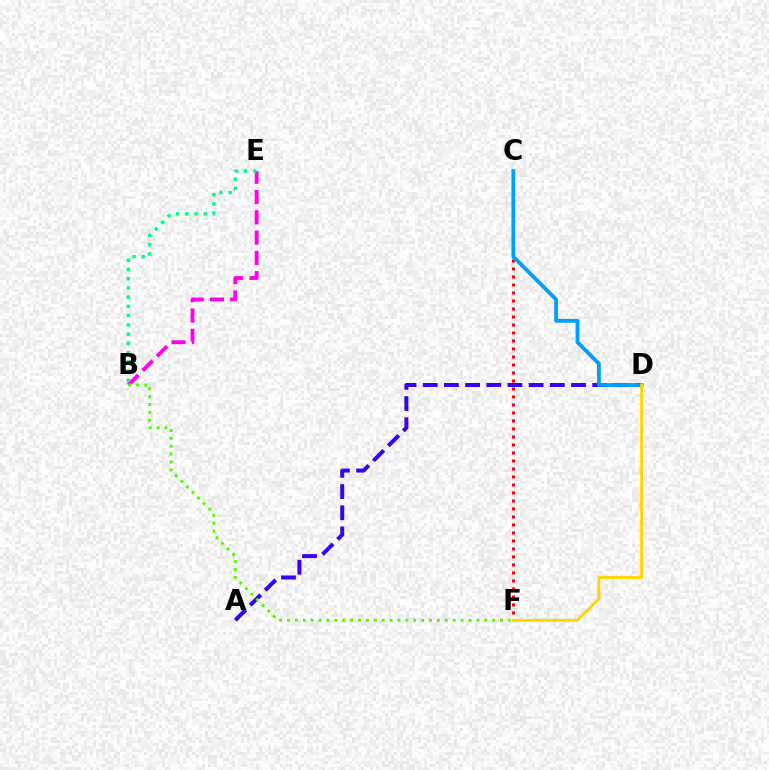{('A', 'D'): [{'color': '#3700ff', 'line_style': 'dashed', 'thickness': 2.88}], ('C', 'F'): [{'color': '#ff0000', 'line_style': 'dotted', 'thickness': 2.17}], ('B', 'E'): [{'color': '#ff00ed', 'line_style': 'dashed', 'thickness': 2.76}, {'color': '#00ff86', 'line_style': 'dotted', 'thickness': 2.51}], ('C', 'D'): [{'color': '#009eff', 'line_style': 'solid', 'thickness': 2.75}], ('B', 'F'): [{'color': '#4fff00', 'line_style': 'dotted', 'thickness': 2.14}], ('D', 'F'): [{'color': '#ffd500', 'line_style': 'solid', 'thickness': 2.07}]}